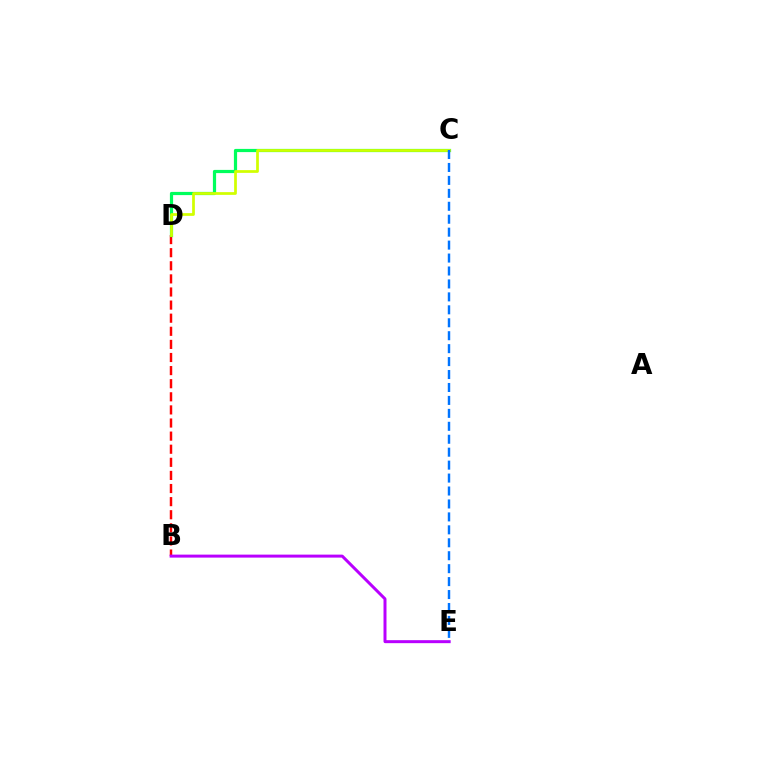{('B', 'D'): [{'color': '#ff0000', 'line_style': 'dashed', 'thickness': 1.78}], ('C', 'D'): [{'color': '#00ff5c', 'line_style': 'solid', 'thickness': 2.31}, {'color': '#d1ff00', 'line_style': 'solid', 'thickness': 1.97}], ('B', 'E'): [{'color': '#b900ff', 'line_style': 'solid', 'thickness': 2.15}], ('C', 'E'): [{'color': '#0074ff', 'line_style': 'dashed', 'thickness': 1.76}]}